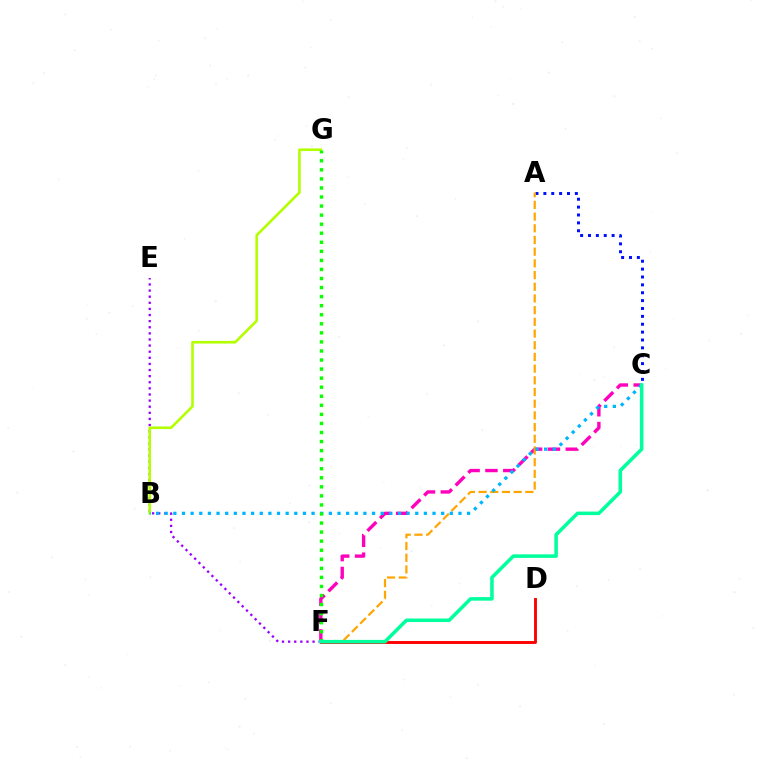{('C', 'F'): [{'color': '#ff00bd', 'line_style': 'dashed', 'thickness': 2.42}, {'color': '#00ff9d', 'line_style': 'solid', 'thickness': 2.55}], ('E', 'F'): [{'color': '#9b00ff', 'line_style': 'dotted', 'thickness': 1.66}], ('D', 'F'): [{'color': '#ff0000', 'line_style': 'solid', 'thickness': 2.09}], ('A', 'C'): [{'color': '#0010ff', 'line_style': 'dotted', 'thickness': 2.14}], ('B', 'G'): [{'color': '#b3ff00', 'line_style': 'solid', 'thickness': 1.88}], ('A', 'F'): [{'color': '#ffa500', 'line_style': 'dashed', 'thickness': 1.59}], ('B', 'C'): [{'color': '#00b5ff', 'line_style': 'dotted', 'thickness': 2.35}], ('F', 'G'): [{'color': '#08ff00', 'line_style': 'dotted', 'thickness': 2.46}]}